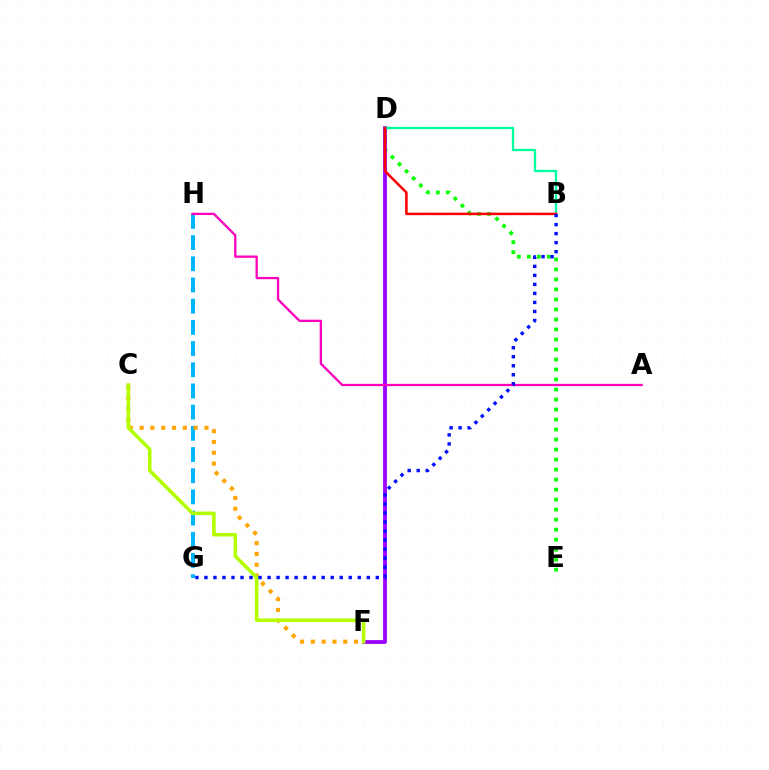{('D', 'E'): [{'color': '#08ff00', 'line_style': 'dotted', 'thickness': 2.72}], ('D', 'F'): [{'color': '#9b00ff', 'line_style': 'solid', 'thickness': 2.73}], ('B', 'D'): [{'color': '#00ff9d', 'line_style': 'solid', 'thickness': 1.68}, {'color': '#ff0000', 'line_style': 'solid', 'thickness': 1.84}], ('G', 'H'): [{'color': '#00b5ff', 'line_style': 'dashed', 'thickness': 2.88}], ('C', 'F'): [{'color': '#ffa500', 'line_style': 'dotted', 'thickness': 2.94}, {'color': '#b3ff00', 'line_style': 'solid', 'thickness': 2.56}], ('A', 'H'): [{'color': '#ff00bd', 'line_style': 'solid', 'thickness': 1.65}], ('B', 'G'): [{'color': '#0010ff', 'line_style': 'dotted', 'thickness': 2.45}]}